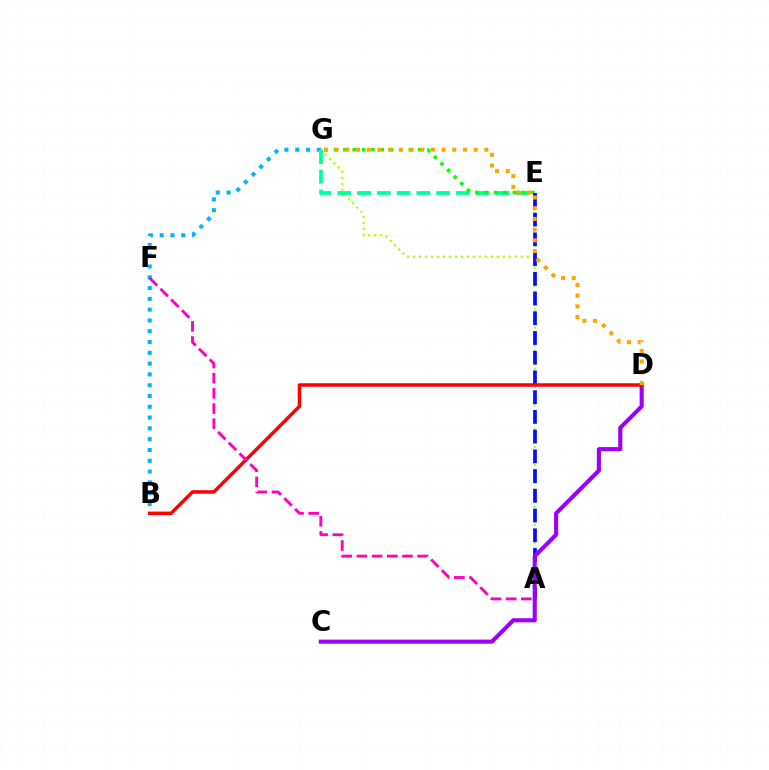{('B', 'G'): [{'color': '#00b5ff', 'line_style': 'dotted', 'thickness': 2.93}], ('A', 'G'): [{'color': '#b3ff00', 'line_style': 'dotted', 'thickness': 1.62}], ('E', 'G'): [{'color': '#00ff9d', 'line_style': 'dashed', 'thickness': 2.69}, {'color': '#08ff00', 'line_style': 'dotted', 'thickness': 2.54}], ('A', 'E'): [{'color': '#0010ff', 'line_style': 'dashed', 'thickness': 2.68}], ('C', 'D'): [{'color': '#9b00ff', 'line_style': 'solid', 'thickness': 2.96}], ('B', 'D'): [{'color': '#ff0000', 'line_style': 'solid', 'thickness': 2.52}], ('A', 'F'): [{'color': '#ff00bd', 'line_style': 'dashed', 'thickness': 2.06}], ('D', 'G'): [{'color': '#ffa500', 'line_style': 'dotted', 'thickness': 2.91}]}